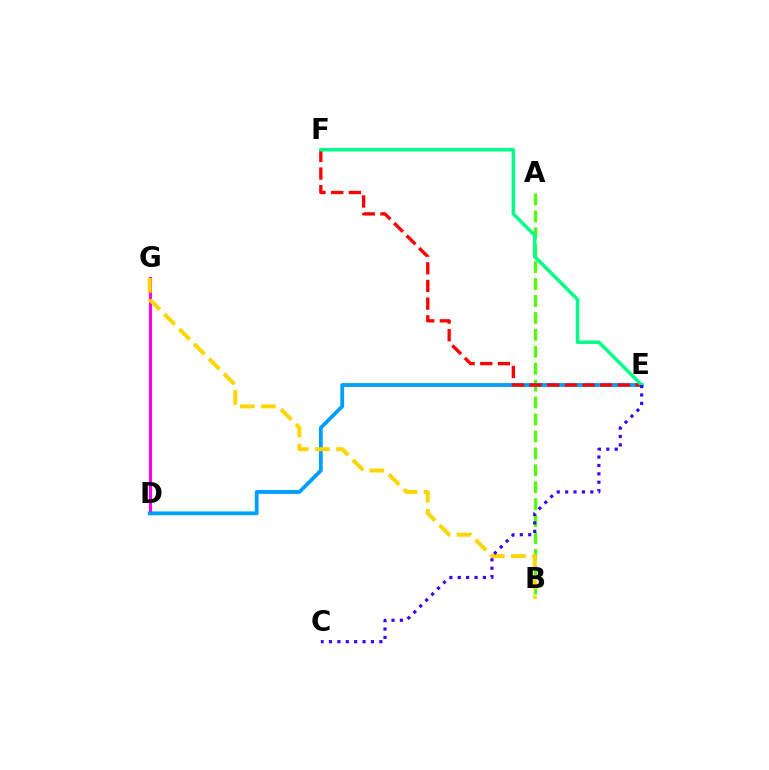{('D', 'G'): [{'color': '#ff00ed', 'line_style': 'solid', 'thickness': 2.23}], ('A', 'B'): [{'color': '#4fff00', 'line_style': 'dashed', 'thickness': 2.3}], ('D', 'E'): [{'color': '#009eff', 'line_style': 'solid', 'thickness': 2.74}], ('B', 'G'): [{'color': '#ffd500', 'line_style': 'dashed', 'thickness': 2.86}], ('E', 'F'): [{'color': '#ff0000', 'line_style': 'dashed', 'thickness': 2.4}, {'color': '#00ff86', 'line_style': 'solid', 'thickness': 2.51}], ('C', 'E'): [{'color': '#3700ff', 'line_style': 'dotted', 'thickness': 2.28}]}